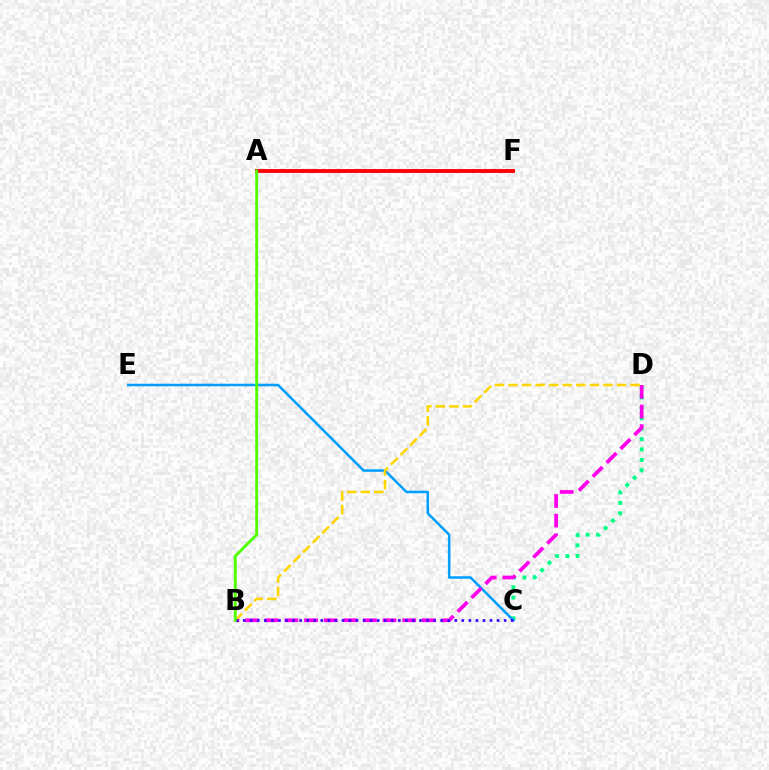{('C', 'D'): [{'color': '#00ff86', 'line_style': 'dotted', 'thickness': 2.82}], ('A', 'F'): [{'color': '#ff0000', 'line_style': 'solid', 'thickness': 2.8}], ('C', 'E'): [{'color': '#009eff', 'line_style': 'solid', 'thickness': 1.83}], ('B', 'D'): [{'color': '#ff00ed', 'line_style': 'dashed', 'thickness': 2.67}, {'color': '#ffd500', 'line_style': 'dashed', 'thickness': 1.84}], ('B', 'C'): [{'color': '#3700ff', 'line_style': 'dotted', 'thickness': 1.92}], ('A', 'B'): [{'color': '#4fff00', 'line_style': 'solid', 'thickness': 2.07}]}